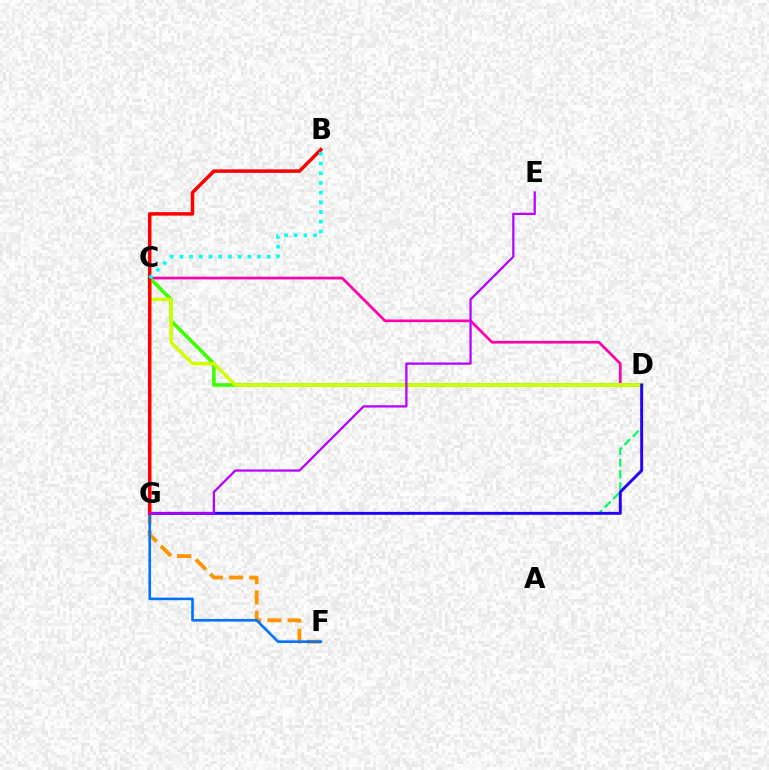{('C', 'D'): [{'color': '#ff00ac', 'line_style': 'solid', 'thickness': 1.96}, {'color': '#3dff00', 'line_style': 'solid', 'thickness': 2.58}, {'color': '#d1ff00', 'line_style': 'solid', 'thickness': 2.53}], ('D', 'G'): [{'color': '#00ff5c', 'line_style': 'dashed', 'thickness': 1.6}, {'color': '#2500ff', 'line_style': 'solid', 'thickness': 2.11}], ('F', 'G'): [{'color': '#ff9400', 'line_style': 'dashed', 'thickness': 2.75}, {'color': '#0074ff', 'line_style': 'solid', 'thickness': 1.9}], ('B', 'G'): [{'color': '#ff0000', 'line_style': 'solid', 'thickness': 2.52}], ('B', 'C'): [{'color': '#00fff6', 'line_style': 'dotted', 'thickness': 2.63}], ('E', 'G'): [{'color': '#b900ff', 'line_style': 'solid', 'thickness': 1.62}]}